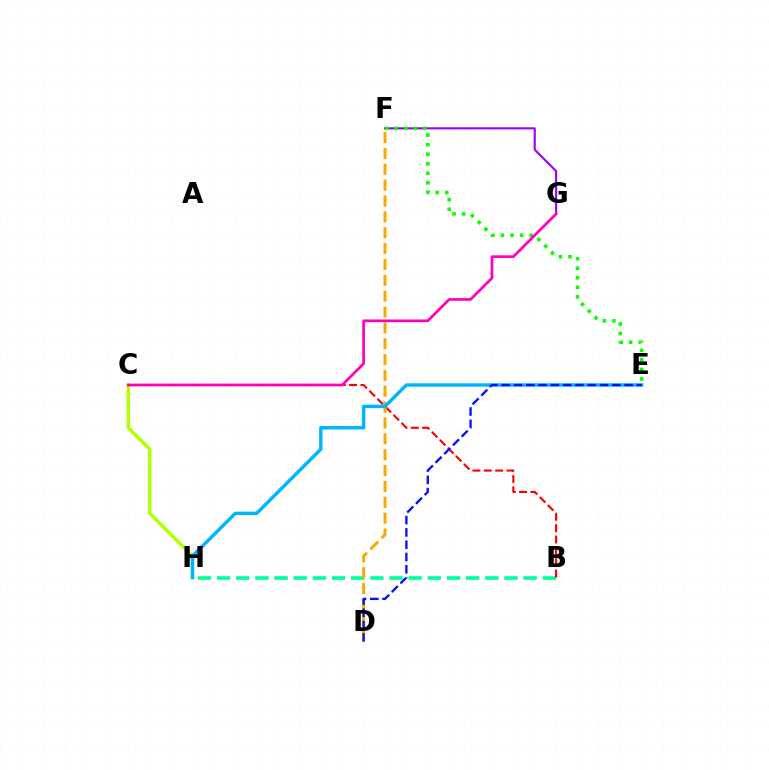{('C', 'H'): [{'color': '#b3ff00', 'line_style': 'solid', 'thickness': 2.47}], ('B', 'H'): [{'color': '#00ff9d', 'line_style': 'dashed', 'thickness': 2.6}], ('B', 'C'): [{'color': '#ff0000', 'line_style': 'dashed', 'thickness': 1.54}], ('F', 'G'): [{'color': '#9b00ff', 'line_style': 'solid', 'thickness': 1.53}], ('D', 'F'): [{'color': '#ffa500', 'line_style': 'dashed', 'thickness': 2.15}], ('E', 'F'): [{'color': '#08ff00', 'line_style': 'dotted', 'thickness': 2.59}], ('C', 'G'): [{'color': '#ff00bd', 'line_style': 'solid', 'thickness': 1.96}], ('E', 'H'): [{'color': '#00b5ff', 'line_style': 'solid', 'thickness': 2.46}], ('D', 'E'): [{'color': '#0010ff', 'line_style': 'dashed', 'thickness': 1.67}]}